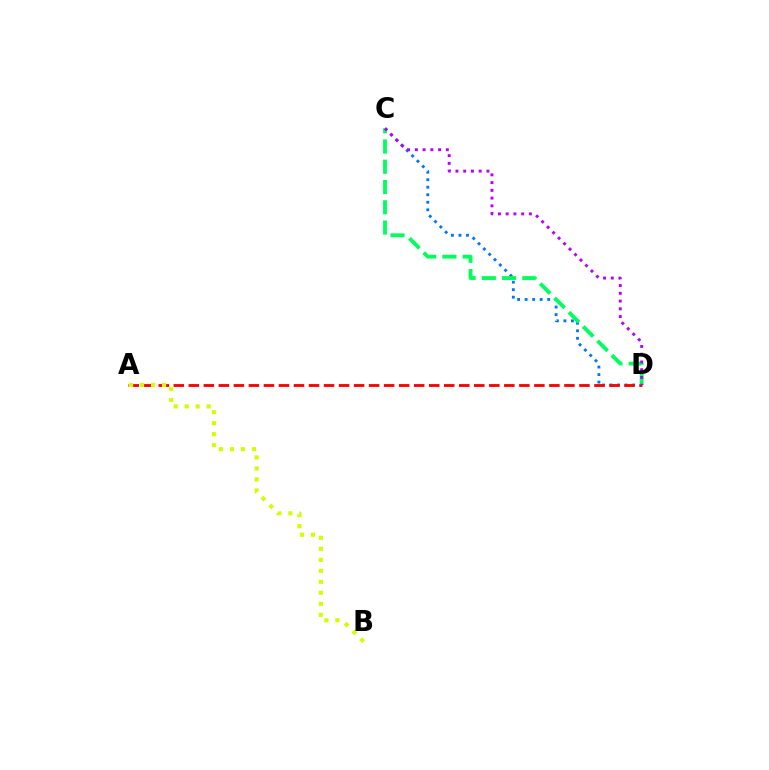{('C', 'D'): [{'color': '#0074ff', 'line_style': 'dotted', 'thickness': 2.04}, {'color': '#00ff5c', 'line_style': 'dashed', 'thickness': 2.75}, {'color': '#b900ff', 'line_style': 'dotted', 'thickness': 2.11}], ('A', 'D'): [{'color': '#ff0000', 'line_style': 'dashed', 'thickness': 2.04}], ('A', 'B'): [{'color': '#d1ff00', 'line_style': 'dotted', 'thickness': 2.99}]}